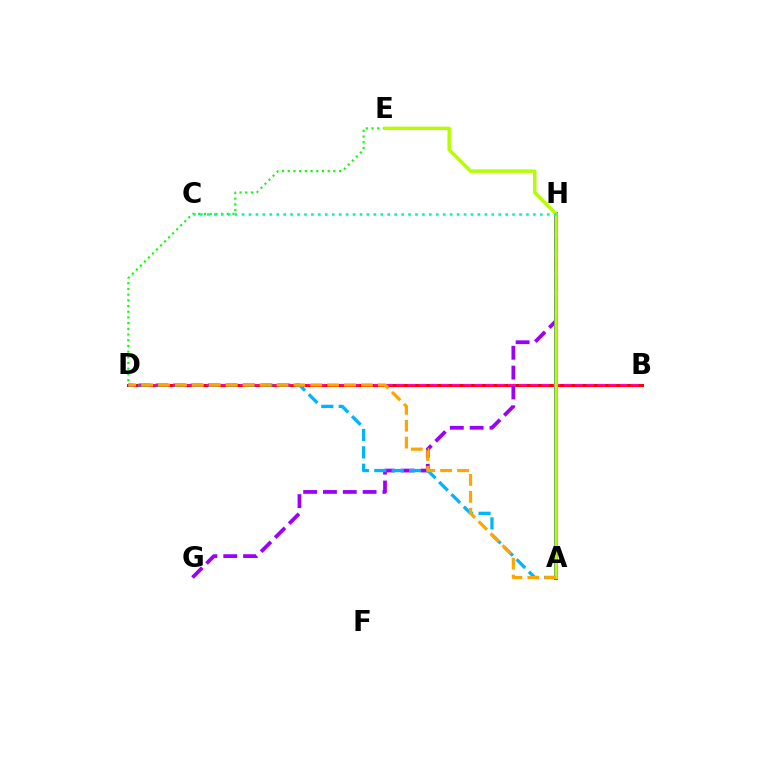{('B', 'D'): [{'color': '#ff0000', 'line_style': 'solid', 'thickness': 2.17}, {'color': '#ff00bd', 'line_style': 'dashed', 'thickness': 1.52}], ('G', 'H'): [{'color': '#9b00ff', 'line_style': 'dashed', 'thickness': 2.69}], ('A', 'D'): [{'color': '#00b5ff', 'line_style': 'dashed', 'thickness': 2.37}, {'color': '#ffa500', 'line_style': 'dashed', 'thickness': 2.3}], ('D', 'E'): [{'color': '#08ff00', 'line_style': 'dotted', 'thickness': 1.55}], ('A', 'H'): [{'color': '#0010ff', 'line_style': 'solid', 'thickness': 2.63}], ('A', 'E'): [{'color': '#b3ff00', 'line_style': 'solid', 'thickness': 2.49}], ('C', 'H'): [{'color': '#00ff9d', 'line_style': 'dotted', 'thickness': 1.88}]}